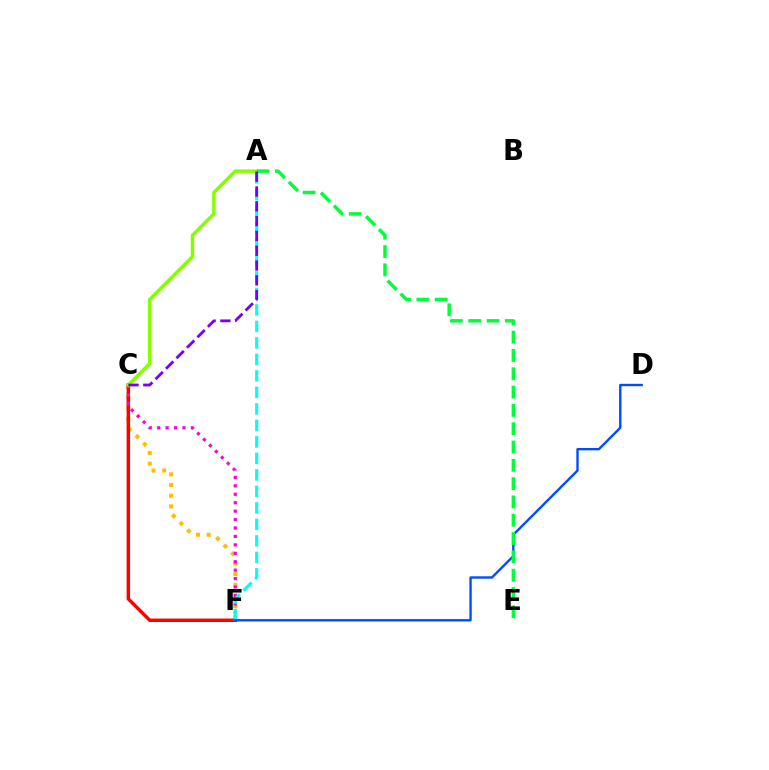{('C', 'F'): [{'color': '#ffbd00', 'line_style': 'dotted', 'thickness': 2.9}, {'color': '#ff0000', 'line_style': 'solid', 'thickness': 2.47}, {'color': '#ff00cf', 'line_style': 'dotted', 'thickness': 2.29}], ('A', 'F'): [{'color': '#00fff6', 'line_style': 'dashed', 'thickness': 2.24}], ('D', 'F'): [{'color': '#004bff', 'line_style': 'solid', 'thickness': 1.7}], ('A', 'C'): [{'color': '#84ff00', 'line_style': 'solid', 'thickness': 2.48}, {'color': '#7200ff', 'line_style': 'dashed', 'thickness': 2.01}], ('A', 'E'): [{'color': '#00ff39', 'line_style': 'dashed', 'thickness': 2.49}]}